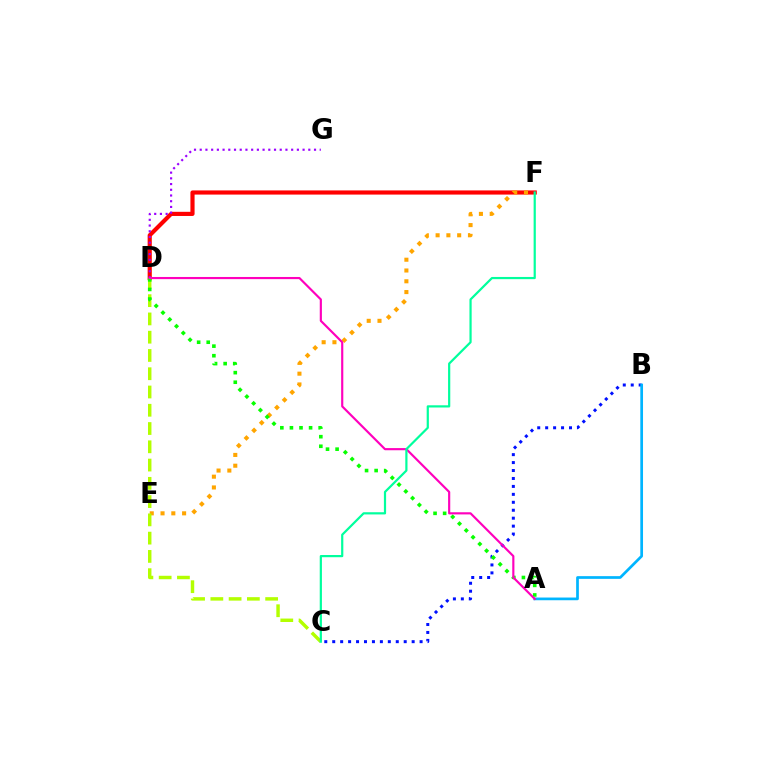{('D', 'F'): [{'color': '#ff0000', 'line_style': 'solid', 'thickness': 2.99}], ('B', 'C'): [{'color': '#0010ff', 'line_style': 'dotted', 'thickness': 2.16}], ('A', 'B'): [{'color': '#00b5ff', 'line_style': 'solid', 'thickness': 1.95}], ('D', 'G'): [{'color': '#9b00ff', 'line_style': 'dotted', 'thickness': 1.55}], ('E', 'F'): [{'color': '#ffa500', 'line_style': 'dotted', 'thickness': 2.93}], ('C', 'D'): [{'color': '#b3ff00', 'line_style': 'dashed', 'thickness': 2.48}], ('A', 'D'): [{'color': '#08ff00', 'line_style': 'dotted', 'thickness': 2.6}, {'color': '#ff00bd', 'line_style': 'solid', 'thickness': 1.55}], ('C', 'F'): [{'color': '#00ff9d', 'line_style': 'solid', 'thickness': 1.59}]}